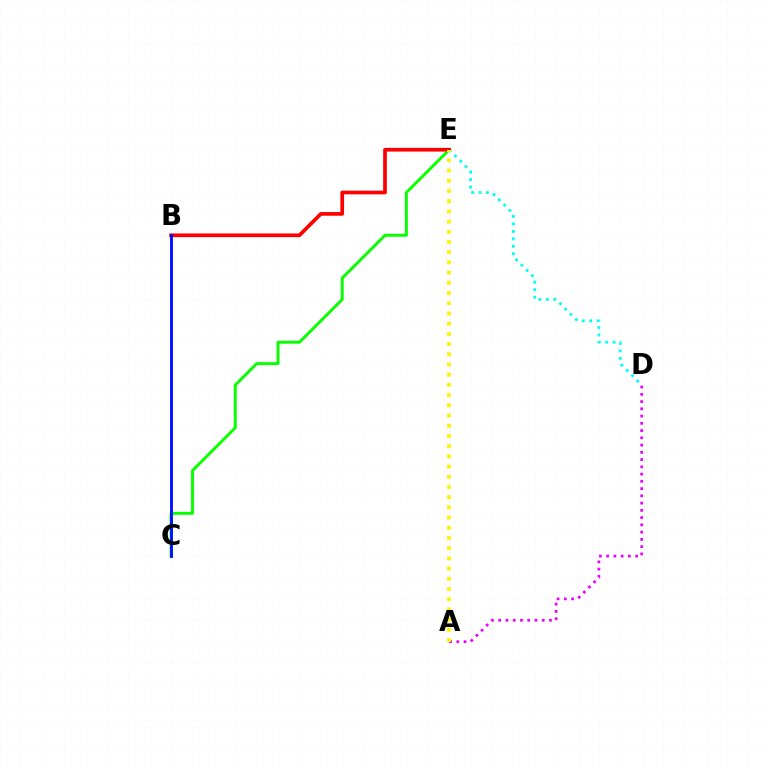{('A', 'D'): [{'color': '#ee00ff', 'line_style': 'dotted', 'thickness': 1.97}], ('C', 'E'): [{'color': '#08ff00', 'line_style': 'solid', 'thickness': 2.11}], ('D', 'E'): [{'color': '#00fff6', 'line_style': 'dotted', 'thickness': 2.03}], ('B', 'E'): [{'color': '#ff0000', 'line_style': 'solid', 'thickness': 2.66}], ('A', 'E'): [{'color': '#fcf500', 'line_style': 'dotted', 'thickness': 2.77}], ('B', 'C'): [{'color': '#0010ff', 'line_style': 'solid', 'thickness': 2.08}]}